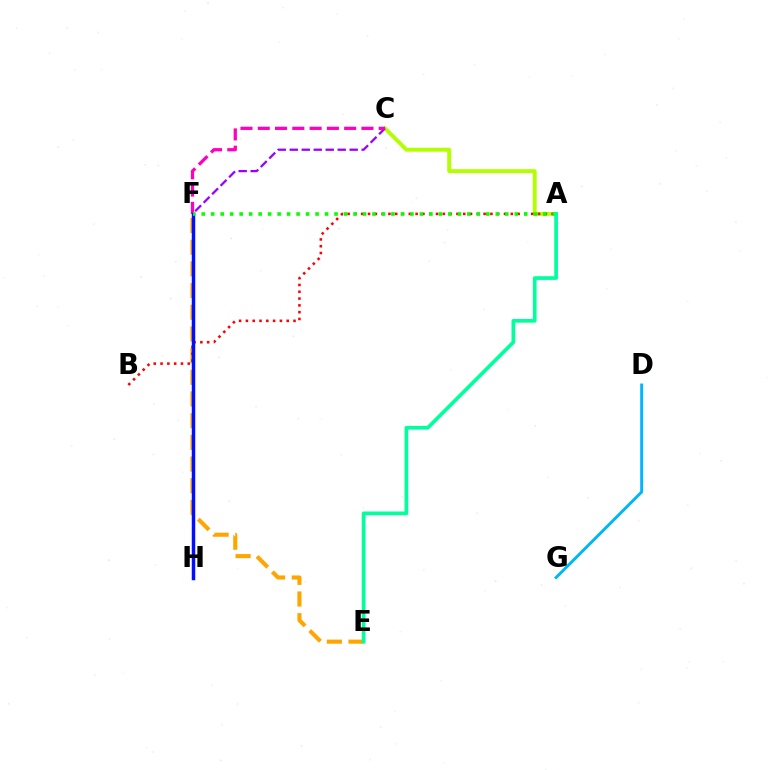{('E', 'F'): [{'color': '#ffa500', 'line_style': 'dashed', 'thickness': 2.95}], ('A', 'C'): [{'color': '#b3ff00', 'line_style': 'solid', 'thickness': 2.81}], ('A', 'B'): [{'color': '#ff0000', 'line_style': 'dotted', 'thickness': 1.85}], ('C', 'F'): [{'color': '#9b00ff', 'line_style': 'dashed', 'thickness': 1.63}, {'color': '#ff00bd', 'line_style': 'dashed', 'thickness': 2.35}], ('F', 'H'): [{'color': '#0010ff', 'line_style': 'solid', 'thickness': 2.5}], ('D', 'G'): [{'color': '#00b5ff', 'line_style': 'solid', 'thickness': 2.12}], ('A', 'F'): [{'color': '#08ff00', 'line_style': 'dotted', 'thickness': 2.58}], ('A', 'E'): [{'color': '#00ff9d', 'line_style': 'solid', 'thickness': 2.65}]}